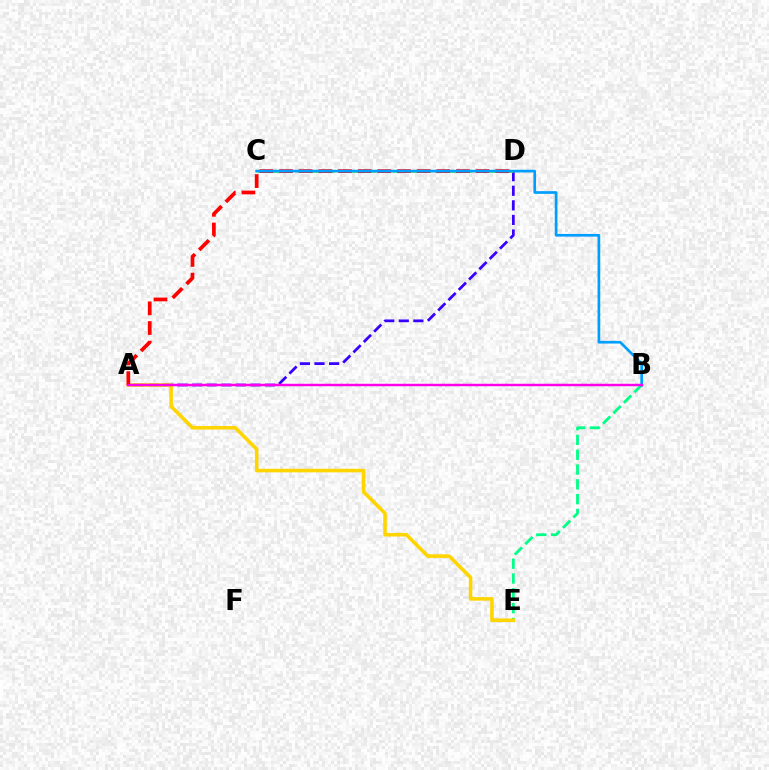{('A', 'D'): [{'color': '#3700ff', 'line_style': 'dashed', 'thickness': 1.98}, {'color': '#ff0000', 'line_style': 'dashed', 'thickness': 2.67}], ('B', 'E'): [{'color': '#00ff86', 'line_style': 'dashed', 'thickness': 2.01}], ('C', 'D'): [{'color': '#4fff00', 'line_style': 'dashed', 'thickness': 1.87}], ('A', 'E'): [{'color': '#ffd500', 'line_style': 'solid', 'thickness': 2.56}], ('B', 'C'): [{'color': '#009eff', 'line_style': 'solid', 'thickness': 1.93}], ('A', 'B'): [{'color': '#ff00ed', 'line_style': 'solid', 'thickness': 1.77}]}